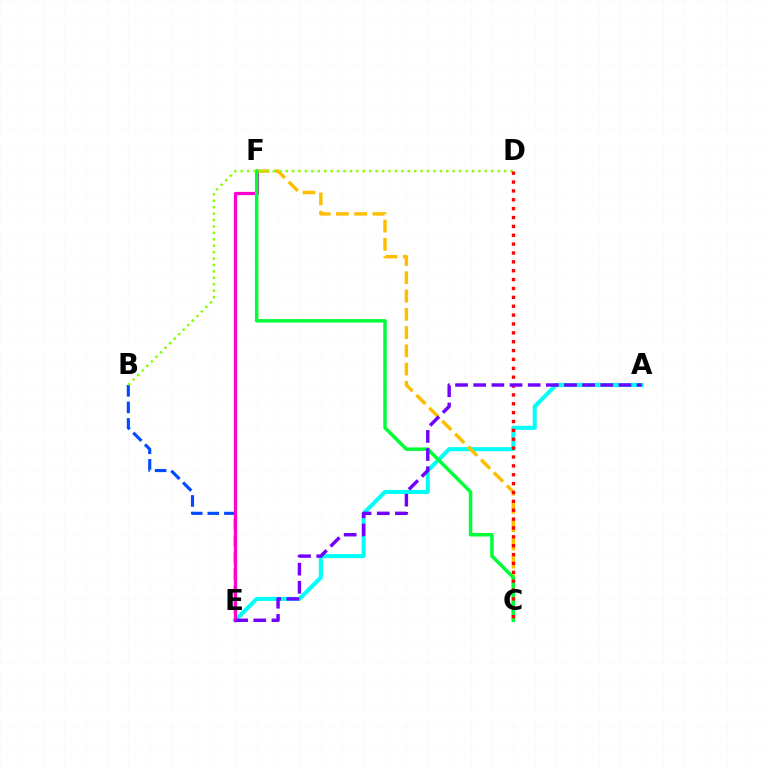{('A', 'E'): [{'color': '#00fff6', 'line_style': 'solid', 'thickness': 2.92}, {'color': '#7200ff', 'line_style': 'dashed', 'thickness': 2.47}], ('B', 'E'): [{'color': '#004bff', 'line_style': 'dashed', 'thickness': 2.25}], ('E', 'F'): [{'color': '#ff00cf', 'line_style': 'solid', 'thickness': 2.33}], ('C', 'F'): [{'color': '#ffbd00', 'line_style': 'dashed', 'thickness': 2.48}, {'color': '#00ff39', 'line_style': 'solid', 'thickness': 2.53}], ('B', 'D'): [{'color': '#84ff00', 'line_style': 'dotted', 'thickness': 1.75}], ('C', 'D'): [{'color': '#ff0000', 'line_style': 'dotted', 'thickness': 2.41}]}